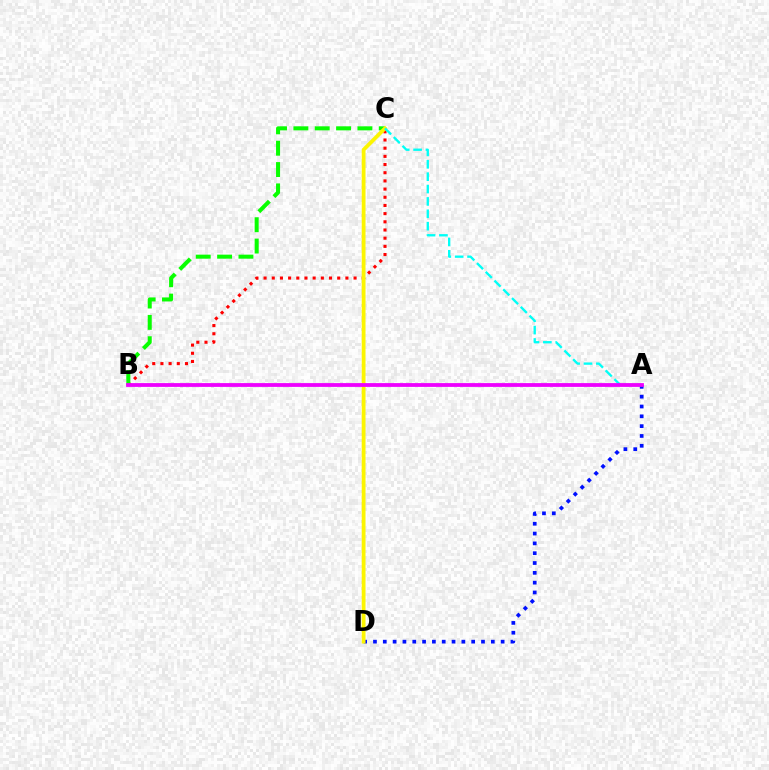{('A', 'D'): [{'color': '#0010ff', 'line_style': 'dotted', 'thickness': 2.67}], ('B', 'C'): [{'color': '#ff0000', 'line_style': 'dotted', 'thickness': 2.22}, {'color': '#08ff00', 'line_style': 'dashed', 'thickness': 2.9}], ('C', 'D'): [{'color': '#fcf500', 'line_style': 'solid', 'thickness': 2.73}], ('A', 'C'): [{'color': '#00fff6', 'line_style': 'dashed', 'thickness': 1.68}], ('A', 'B'): [{'color': '#ee00ff', 'line_style': 'solid', 'thickness': 2.73}]}